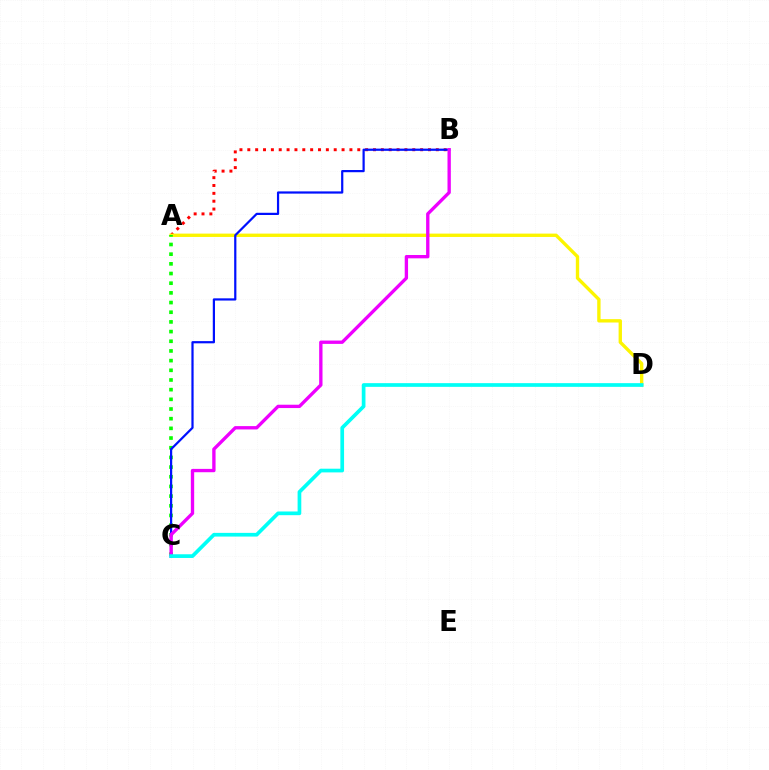{('A', 'B'): [{'color': '#ff0000', 'line_style': 'dotted', 'thickness': 2.13}], ('A', 'D'): [{'color': '#fcf500', 'line_style': 'solid', 'thickness': 2.41}], ('A', 'C'): [{'color': '#08ff00', 'line_style': 'dotted', 'thickness': 2.63}], ('B', 'C'): [{'color': '#0010ff', 'line_style': 'solid', 'thickness': 1.59}, {'color': '#ee00ff', 'line_style': 'solid', 'thickness': 2.4}], ('C', 'D'): [{'color': '#00fff6', 'line_style': 'solid', 'thickness': 2.66}]}